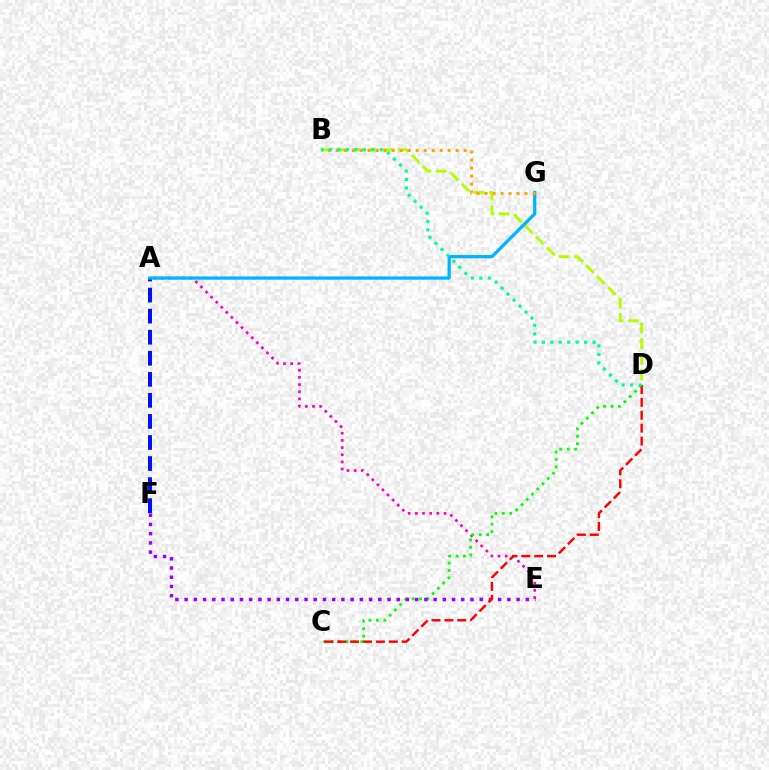{('B', 'D'): [{'color': '#b3ff00', 'line_style': 'dashed', 'thickness': 2.11}, {'color': '#00ff9d', 'line_style': 'dotted', 'thickness': 2.3}], ('A', 'E'): [{'color': '#ff00bd', 'line_style': 'dotted', 'thickness': 1.95}], ('C', 'D'): [{'color': '#08ff00', 'line_style': 'dotted', 'thickness': 2.02}, {'color': '#ff0000', 'line_style': 'dashed', 'thickness': 1.75}], ('A', 'F'): [{'color': '#0010ff', 'line_style': 'dashed', 'thickness': 2.86}], ('E', 'F'): [{'color': '#9b00ff', 'line_style': 'dotted', 'thickness': 2.51}], ('A', 'G'): [{'color': '#00b5ff', 'line_style': 'solid', 'thickness': 2.35}], ('B', 'G'): [{'color': '#ffa500', 'line_style': 'dotted', 'thickness': 2.17}]}